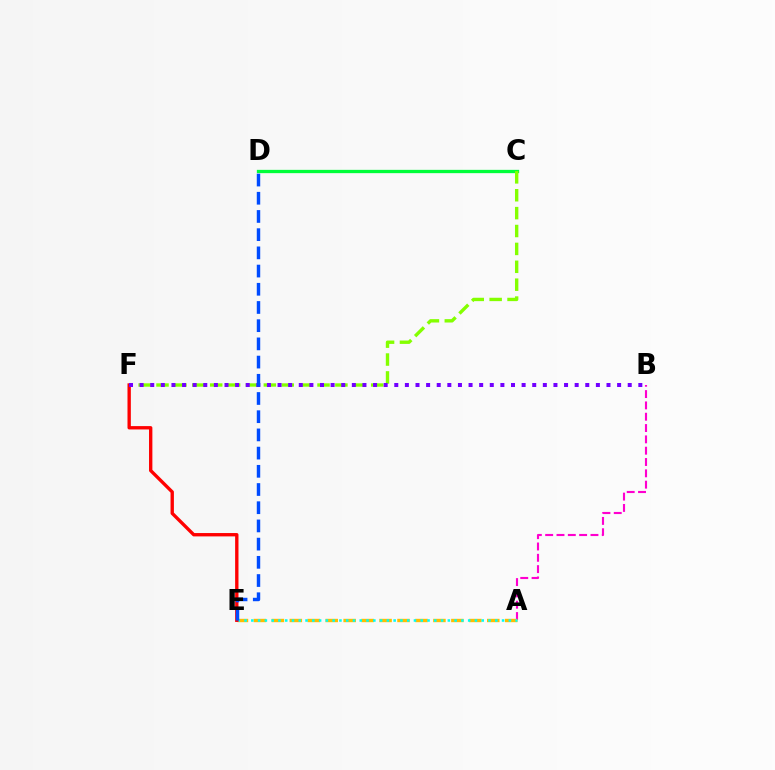{('C', 'D'): [{'color': '#00ff39', 'line_style': 'solid', 'thickness': 2.37}], ('C', 'F'): [{'color': '#84ff00', 'line_style': 'dashed', 'thickness': 2.43}], ('A', 'B'): [{'color': '#ff00cf', 'line_style': 'dashed', 'thickness': 1.54}], ('A', 'E'): [{'color': '#ffbd00', 'line_style': 'dashed', 'thickness': 2.44}, {'color': '#00fff6', 'line_style': 'dotted', 'thickness': 1.84}], ('E', 'F'): [{'color': '#ff0000', 'line_style': 'solid', 'thickness': 2.41}], ('B', 'F'): [{'color': '#7200ff', 'line_style': 'dotted', 'thickness': 2.88}], ('D', 'E'): [{'color': '#004bff', 'line_style': 'dashed', 'thickness': 2.47}]}